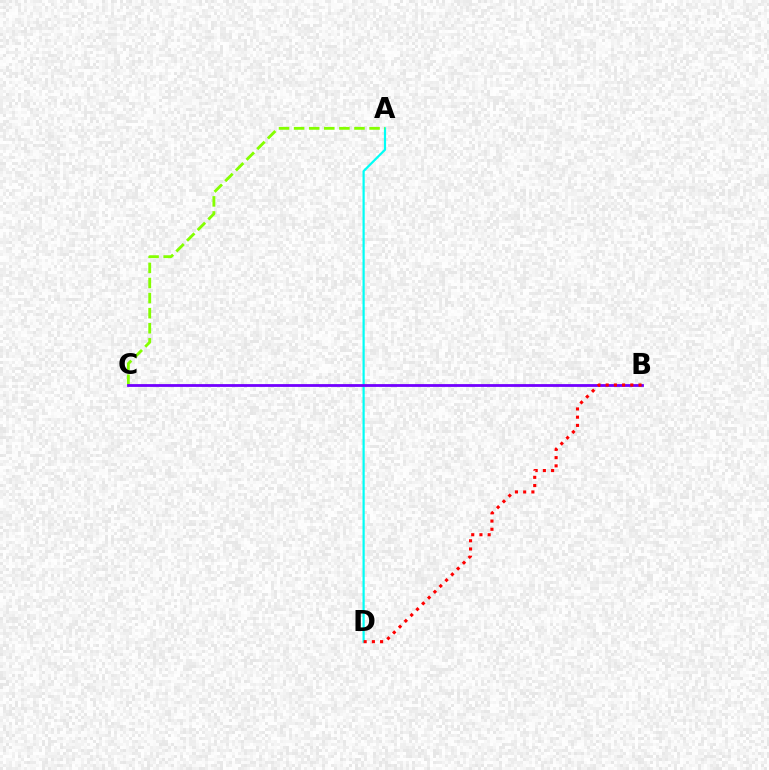{('A', 'D'): [{'color': '#00fff6', 'line_style': 'solid', 'thickness': 1.58}], ('A', 'C'): [{'color': '#84ff00', 'line_style': 'dashed', 'thickness': 2.05}], ('B', 'C'): [{'color': '#7200ff', 'line_style': 'solid', 'thickness': 2.01}], ('B', 'D'): [{'color': '#ff0000', 'line_style': 'dotted', 'thickness': 2.23}]}